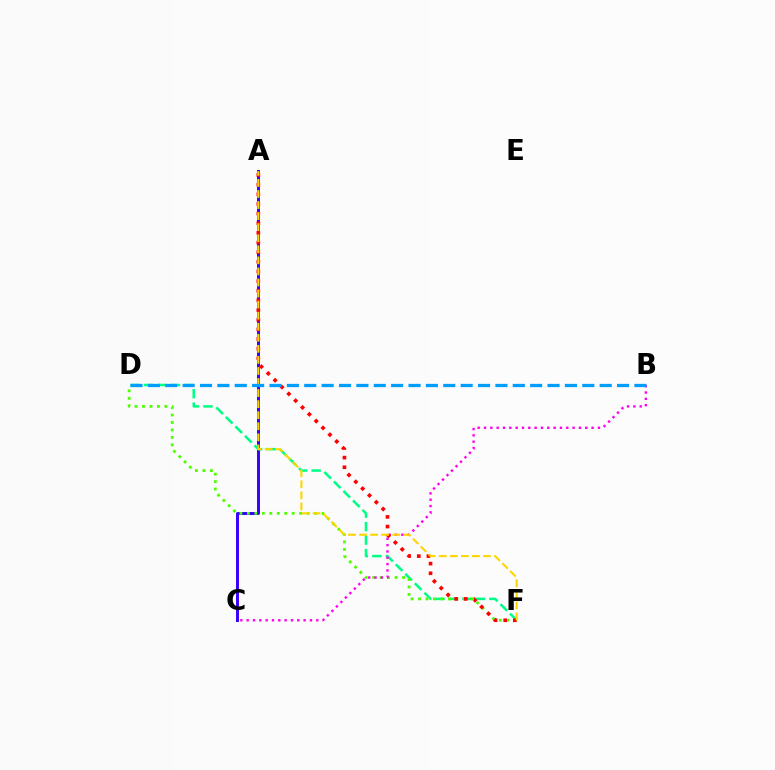{('A', 'C'): [{'color': '#3700ff', 'line_style': 'solid', 'thickness': 2.13}], ('D', 'F'): [{'color': '#00ff86', 'line_style': 'dashed', 'thickness': 1.83}, {'color': '#4fff00', 'line_style': 'dotted', 'thickness': 2.03}], ('B', 'C'): [{'color': '#ff00ed', 'line_style': 'dotted', 'thickness': 1.72}], ('A', 'F'): [{'color': '#ff0000', 'line_style': 'dotted', 'thickness': 2.62}, {'color': '#ffd500', 'line_style': 'dashed', 'thickness': 1.5}], ('B', 'D'): [{'color': '#009eff', 'line_style': 'dashed', 'thickness': 2.36}]}